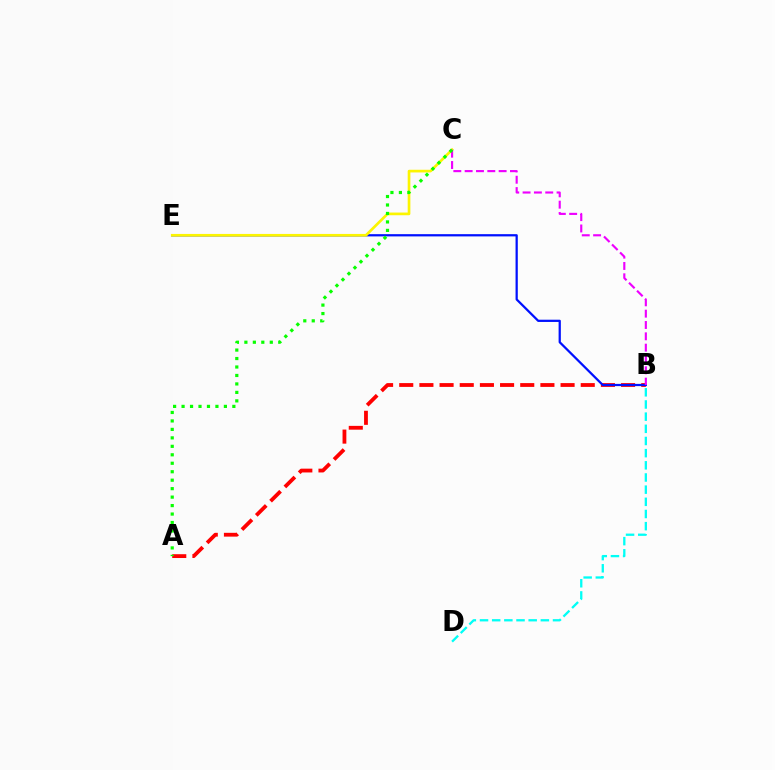{('B', 'D'): [{'color': '#00fff6', 'line_style': 'dashed', 'thickness': 1.65}], ('A', 'B'): [{'color': '#ff0000', 'line_style': 'dashed', 'thickness': 2.74}], ('B', 'E'): [{'color': '#0010ff', 'line_style': 'solid', 'thickness': 1.61}], ('C', 'E'): [{'color': '#fcf500', 'line_style': 'solid', 'thickness': 1.94}], ('B', 'C'): [{'color': '#ee00ff', 'line_style': 'dashed', 'thickness': 1.54}], ('A', 'C'): [{'color': '#08ff00', 'line_style': 'dotted', 'thickness': 2.3}]}